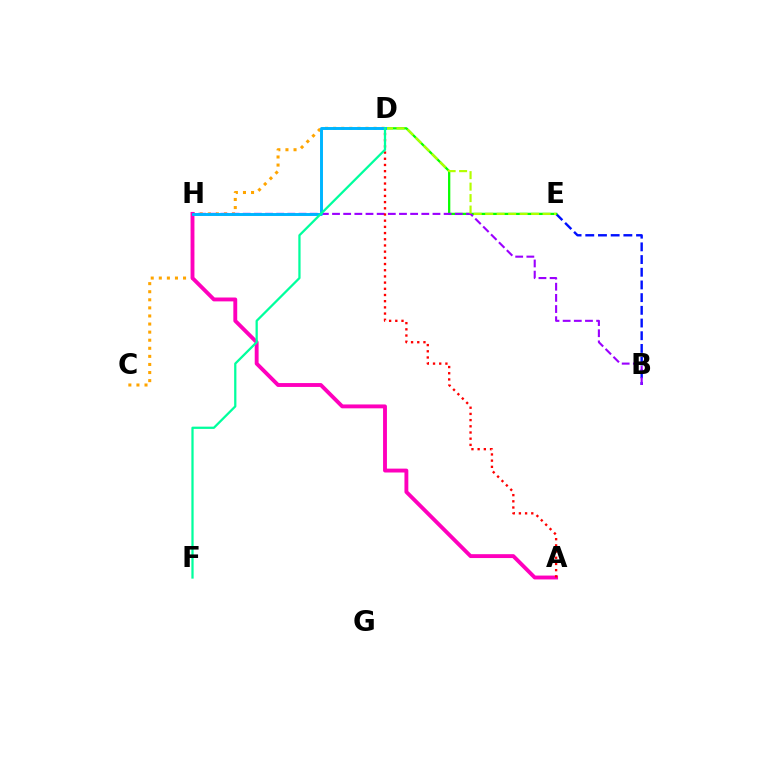{('B', 'E'): [{'color': '#0010ff', 'line_style': 'dashed', 'thickness': 1.72}], ('C', 'D'): [{'color': '#ffa500', 'line_style': 'dotted', 'thickness': 2.2}], ('A', 'H'): [{'color': '#ff00bd', 'line_style': 'solid', 'thickness': 2.79}], ('D', 'E'): [{'color': '#08ff00', 'line_style': 'solid', 'thickness': 1.64}, {'color': '#b3ff00', 'line_style': 'dashed', 'thickness': 1.56}], ('B', 'H'): [{'color': '#9b00ff', 'line_style': 'dashed', 'thickness': 1.52}], ('A', 'D'): [{'color': '#ff0000', 'line_style': 'dotted', 'thickness': 1.68}], ('D', 'H'): [{'color': '#00b5ff', 'line_style': 'solid', 'thickness': 2.12}], ('D', 'F'): [{'color': '#00ff9d', 'line_style': 'solid', 'thickness': 1.63}]}